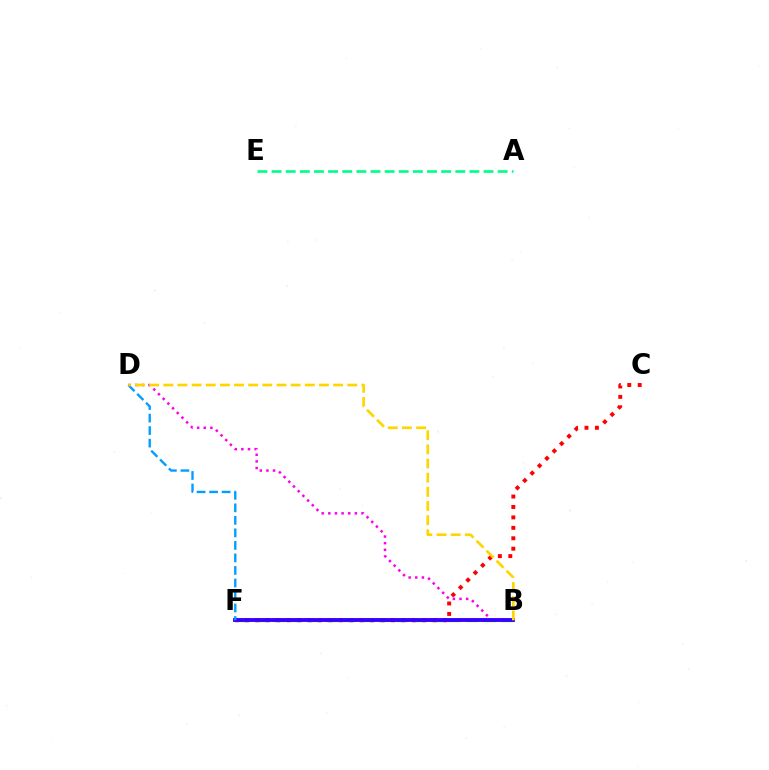{('C', 'F'): [{'color': '#ff0000', 'line_style': 'dotted', 'thickness': 2.83}], ('B', 'D'): [{'color': '#ff00ed', 'line_style': 'dotted', 'thickness': 1.8}, {'color': '#ffd500', 'line_style': 'dashed', 'thickness': 1.92}], ('B', 'F'): [{'color': '#4fff00', 'line_style': 'dashed', 'thickness': 2.38}, {'color': '#3700ff', 'line_style': 'solid', 'thickness': 2.79}], ('A', 'E'): [{'color': '#00ff86', 'line_style': 'dashed', 'thickness': 1.92}], ('D', 'F'): [{'color': '#009eff', 'line_style': 'dashed', 'thickness': 1.7}]}